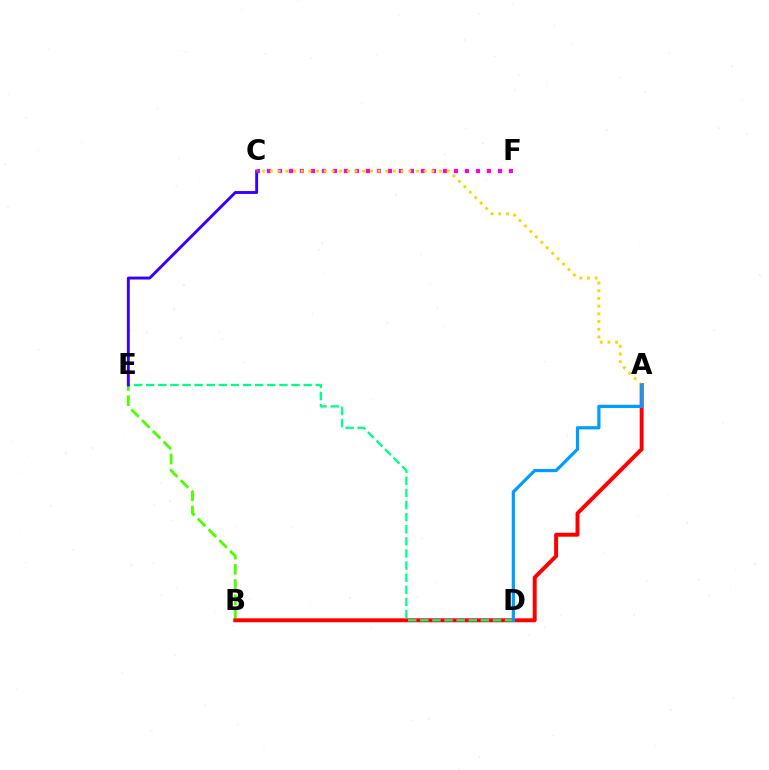{('B', 'E'): [{'color': '#4fff00', 'line_style': 'dashed', 'thickness': 2.07}], ('A', 'B'): [{'color': '#ff0000', 'line_style': 'solid', 'thickness': 2.84}], ('D', 'E'): [{'color': '#00ff86', 'line_style': 'dashed', 'thickness': 1.64}], ('C', 'F'): [{'color': '#ff00ed', 'line_style': 'dotted', 'thickness': 2.99}], ('C', 'E'): [{'color': '#3700ff', 'line_style': 'solid', 'thickness': 2.09}], ('A', 'C'): [{'color': '#ffd500', 'line_style': 'dotted', 'thickness': 2.09}], ('A', 'D'): [{'color': '#009eff', 'line_style': 'solid', 'thickness': 2.32}]}